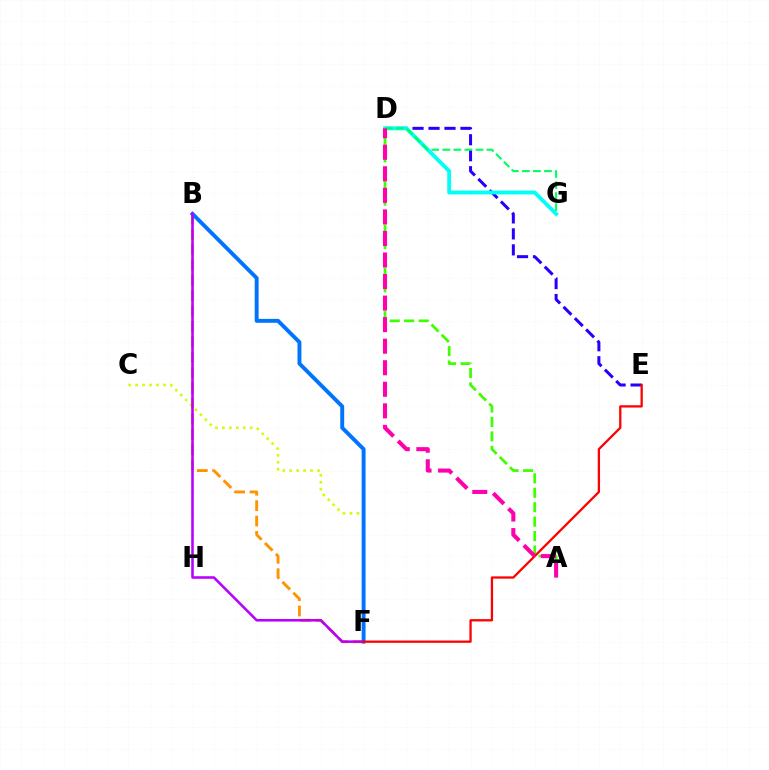{('C', 'F'): [{'color': '#d1ff00', 'line_style': 'dotted', 'thickness': 1.89}], ('D', 'E'): [{'color': '#2500ff', 'line_style': 'dashed', 'thickness': 2.17}], ('B', 'F'): [{'color': '#ff9400', 'line_style': 'dashed', 'thickness': 2.09}, {'color': '#0074ff', 'line_style': 'solid', 'thickness': 2.82}, {'color': '#b900ff', 'line_style': 'solid', 'thickness': 1.84}], ('A', 'D'): [{'color': '#3dff00', 'line_style': 'dashed', 'thickness': 1.96}, {'color': '#ff00ac', 'line_style': 'dashed', 'thickness': 2.93}], ('D', 'G'): [{'color': '#00fff6', 'line_style': 'solid', 'thickness': 2.78}, {'color': '#00ff5c', 'line_style': 'dashed', 'thickness': 1.5}], ('E', 'F'): [{'color': '#ff0000', 'line_style': 'solid', 'thickness': 1.64}]}